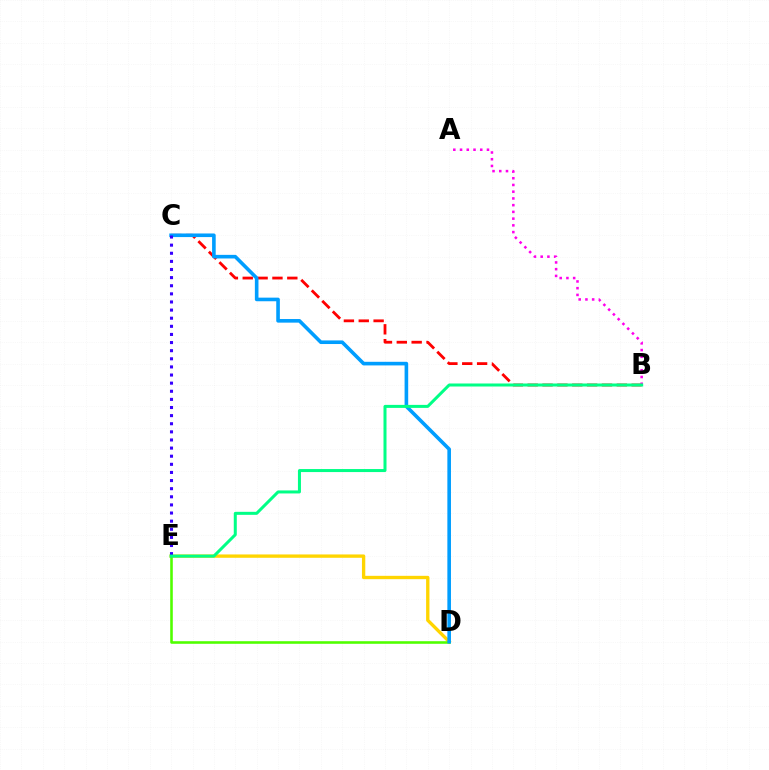{('B', 'C'): [{'color': '#ff0000', 'line_style': 'dashed', 'thickness': 2.02}], ('A', 'B'): [{'color': '#ff00ed', 'line_style': 'dotted', 'thickness': 1.83}], ('D', 'E'): [{'color': '#ffd500', 'line_style': 'solid', 'thickness': 2.41}, {'color': '#4fff00', 'line_style': 'solid', 'thickness': 1.86}], ('C', 'D'): [{'color': '#009eff', 'line_style': 'solid', 'thickness': 2.6}], ('C', 'E'): [{'color': '#3700ff', 'line_style': 'dotted', 'thickness': 2.21}], ('B', 'E'): [{'color': '#00ff86', 'line_style': 'solid', 'thickness': 2.17}]}